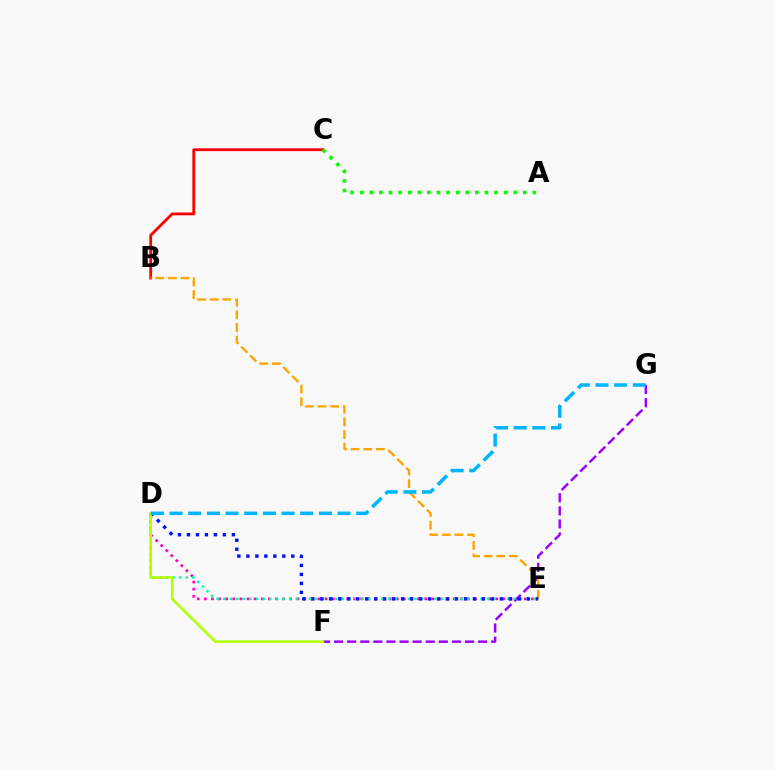{('B', 'C'): [{'color': '#ff0000', 'line_style': 'solid', 'thickness': 2.03}], ('D', 'E'): [{'color': '#ff00bd', 'line_style': 'dotted', 'thickness': 1.93}, {'color': '#00ff9d', 'line_style': 'dotted', 'thickness': 1.79}, {'color': '#0010ff', 'line_style': 'dotted', 'thickness': 2.44}], ('F', 'G'): [{'color': '#9b00ff', 'line_style': 'dashed', 'thickness': 1.78}], ('A', 'C'): [{'color': '#08ff00', 'line_style': 'dotted', 'thickness': 2.61}], ('B', 'E'): [{'color': '#ffa500', 'line_style': 'dashed', 'thickness': 1.72}], ('D', 'F'): [{'color': '#b3ff00', 'line_style': 'solid', 'thickness': 1.86}], ('D', 'G'): [{'color': '#00b5ff', 'line_style': 'dashed', 'thickness': 2.54}]}